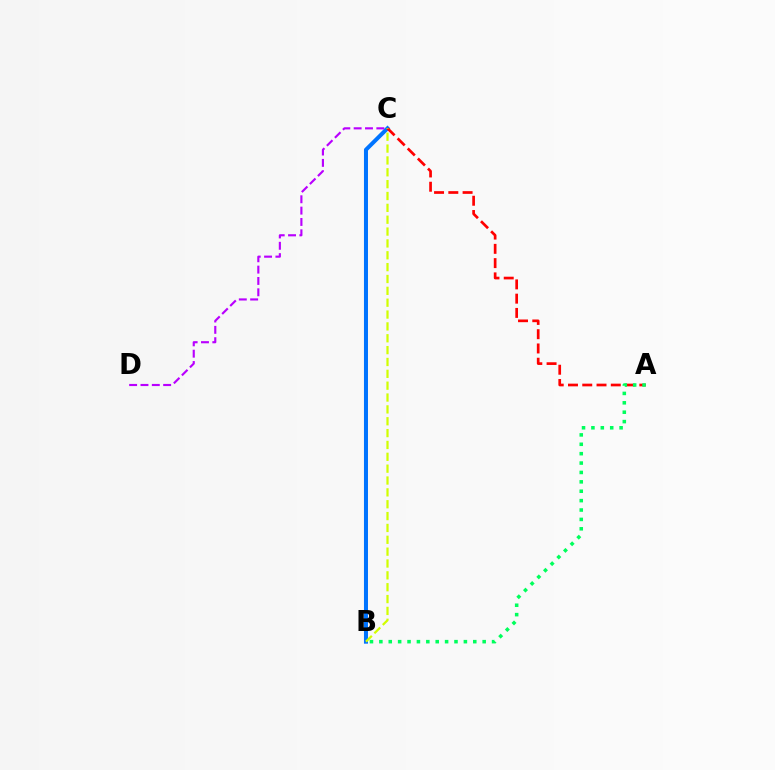{('B', 'C'): [{'color': '#0074ff', 'line_style': 'solid', 'thickness': 2.89}, {'color': '#d1ff00', 'line_style': 'dashed', 'thickness': 1.61}], ('C', 'D'): [{'color': '#b900ff', 'line_style': 'dashed', 'thickness': 1.54}], ('A', 'C'): [{'color': '#ff0000', 'line_style': 'dashed', 'thickness': 1.94}], ('A', 'B'): [{'color': '#00ff5c', 'line_style': 'dotted', 'thickness': 2.55}]}